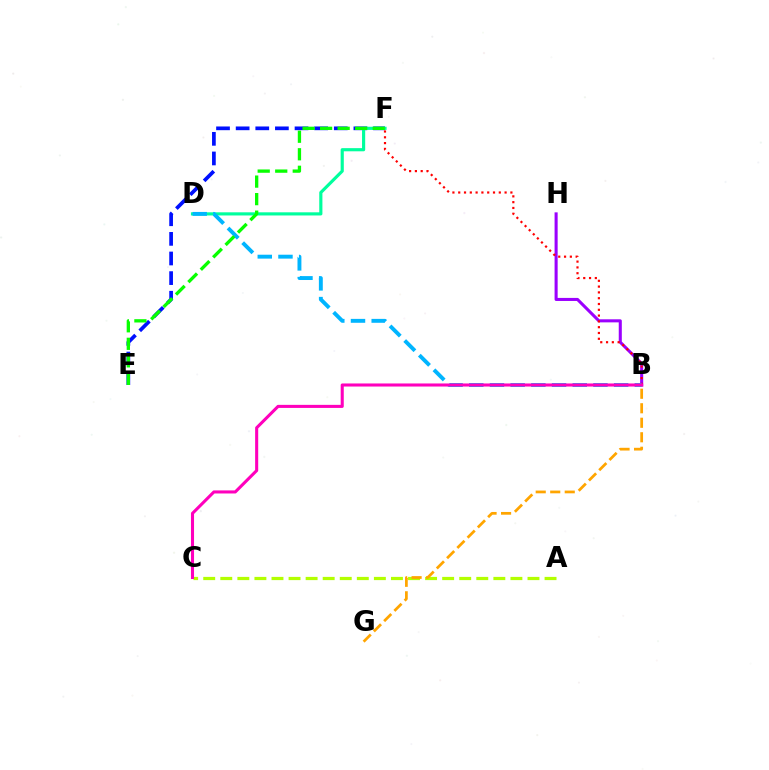{('A', 'C'): [{'color': '#b3ff00', 'line_style': 'dashed', 'thickness': 2.32}], ('E', 'F'): [{'color': '#0010ff', 'line_style': 'dashed', 'thickness': 2.67}, {'color': '#08ff00', 'line_style': 'dashed', 'thickness': 2.38}], ('B', 'H'): [{'color': '#9b00ff', 'line_style': 'solid', 'thickness': 2.21}], ('D', 'F'): [{'color': '#00ff9d', 'line_style': 'solid', 'thickness': 2.27}], ('B', 'G'): [{'color': '#ffa500', 'line_style': 'dashed', 'thickness': 1.97}], ('B', 'F'): [{'color': '#ff0000', 'line_style': 'dotted', 'thickness': 1.58}], ('B', 'D'): [{'color': '#00b5ff', 'line_style': 'dashed', 'thickness': 2.81}], ('B', 'C'): [{'color': '#ff00bd', 'line_style': 'solid', 'thickness': 2.21}]}